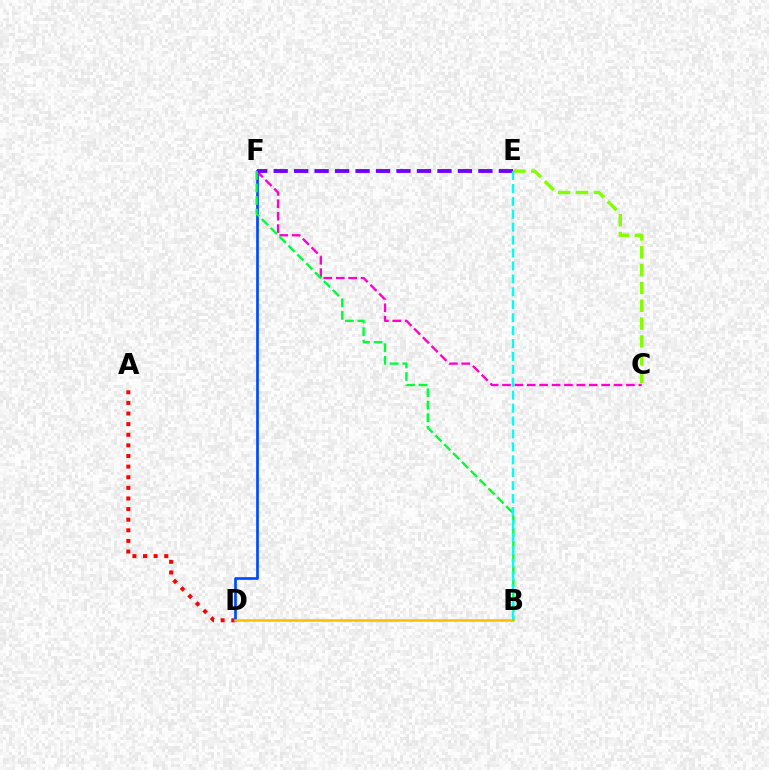{('A', 'D'): [{'color': '#ff0000', 'line_style': 'dotted', 'thickness': 2.88}], ('D', 'F'): [{'color': '#004bff', 'line_style': 'solid', 'thickness': 1.95}], ('C', 'F'): [{'color': '#ff00cf', 'line_style': 'dashed', 'thickness': 1.68}], ('B', 'D'): [{'color': '#ffbd00', 'line_style': 'solid', 'thickness': 1.83}], ('C', 'E'): [{'color': '#84ff00', 'line_style': 'dashed', 'thickness': 2.42}], ('E', 'F'): [{'color': '#7200ff', 'line_style': 'dashed', 'thickness': 2.78}], ('B', 'F'): [{'color': '#00ff39', 'line_style': 'dashed', 'thickness': 1.7}], ('B', 'E'): [{'color': '#00fff6', 'line_style': 'dashed', 'thickness': 1.76}]}